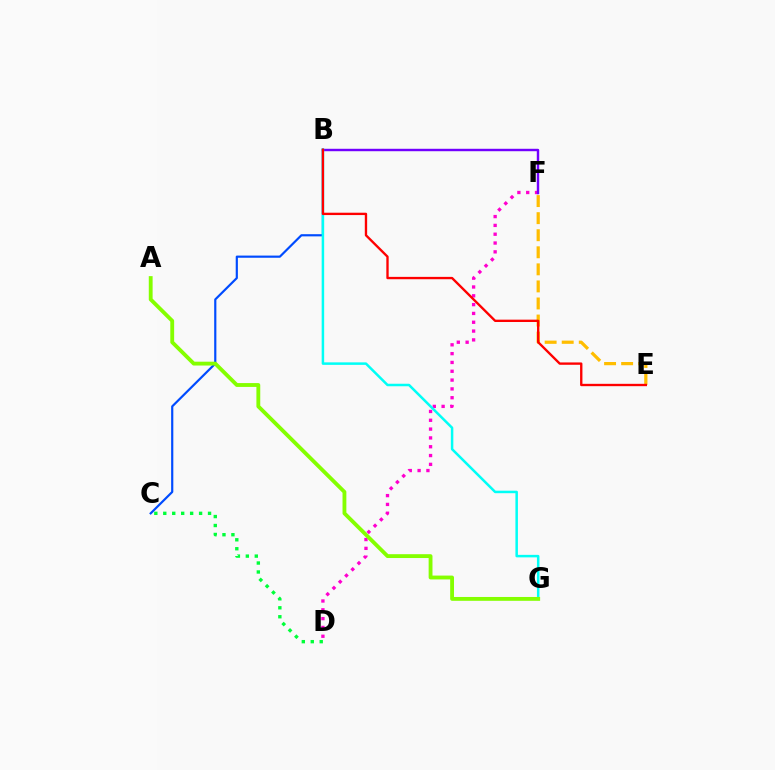{('E', 'F'): [{'color': '#ffbd00', 'line_style': 'dashed', 'thickness': 2.32}], ('B', 'C'): [{'color': '#004bff', 'line_style': 'solid', 'thickness': 1.57}], ('D', 'F'): [{'color': '#ff00cf', 'line_style': 'dotted', 'thickness': 2.4}], ('B', 'F'): [{'color': '#7200ff', 'line_style': 'solid', 'thickness': 1.75}], ('B', 'G'): [{'color': '#00fff6', 'line_style': 'solid', 'thickness': 1.8}], ('C', 'D'): [{'color': '#00ff39', 'line_style': 'dotted', 'thickness': 2.43}], ('A', 'G'): [{'color': '#84ff00', 'line_style': 'solid', 'thickness': 2.77}], ('B', 'E'): [{'color': '#ff0000', 'line_style': 'solid', 'thickness': 1.69}]}